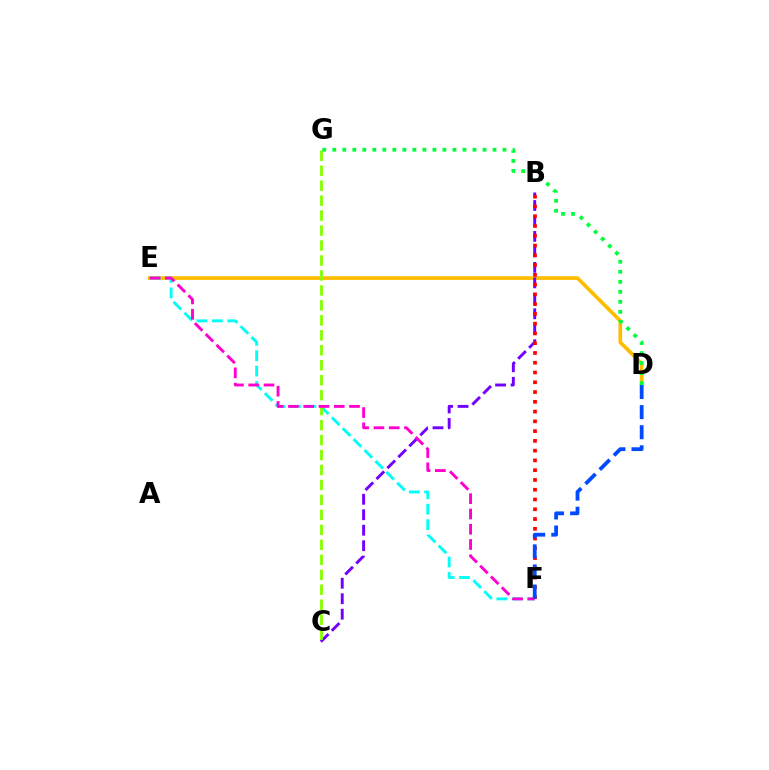{('D', 'E'): [{'color': '#ffbd00', 'line_style': 'solid', 'thickness': 2.66}], ('B', 'C'): [{'color': '#7200ff', 'line_style': 'dashed', 'thickness': 2.1}], ('E', 'F'): [{'color': '#00fff6', 'line_style': 'dashed', 'thickness': 2.09}, {'color': '#ff00cf', 'line_style': 'dashed', 'thickness': 2.07}], ('C', 'G'): [{'color': '#84ff00', 'line_style': 'dashed', 'thickness': 2.03}], ('B', 'F'): [{'color': '#ff0000', 'line_style': 'dotted', 'thickness': 2.65}], ('D', 'F'): [{'color': '#004bff', 'line_style': 'dashed', 'thickness': 2.73}], ('D', 'G'): [{'color': '#00ff39', 'line_style': 'dotted', 'thickness': 2.72}]}